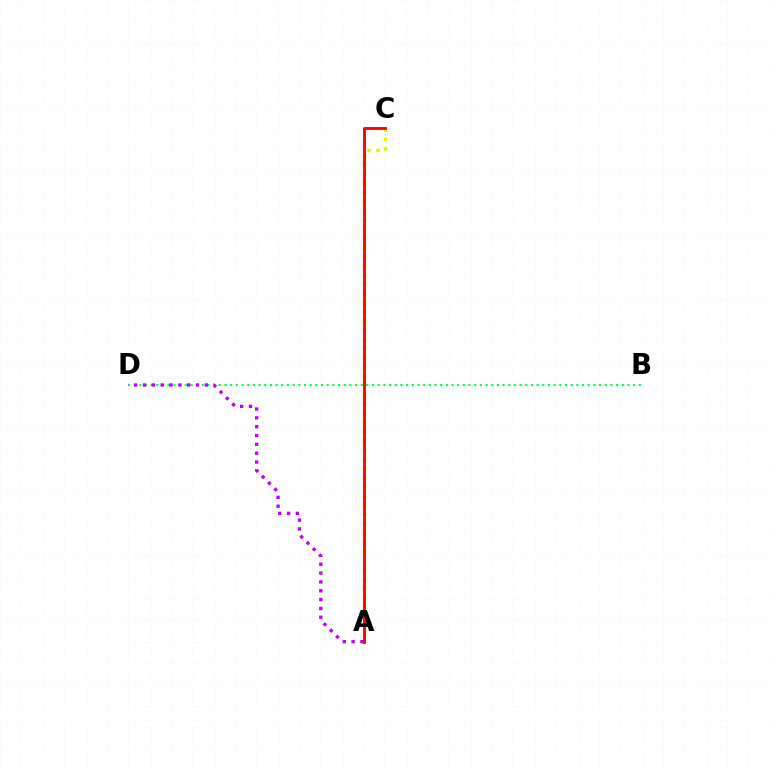{('A', 'C'): [{'color': '#d1ff00', 'line_style': 'dotted', 'thickness': 2.5}, {'color': '#0074ff', 'line_style': 'solid', 'thickness': 1.82}, {'color': '#ff0000', 'line_style': 'solid', 'thickness': 1.88}], ('B', 'D'): [{'color': '#00ff5c', 'line_style': 'dotted', 'thickness': 1.54}], ('A', 'D'): [{'color': '#b900ff', 'line_style': 'dotted', 'thickness': 2.4}]}